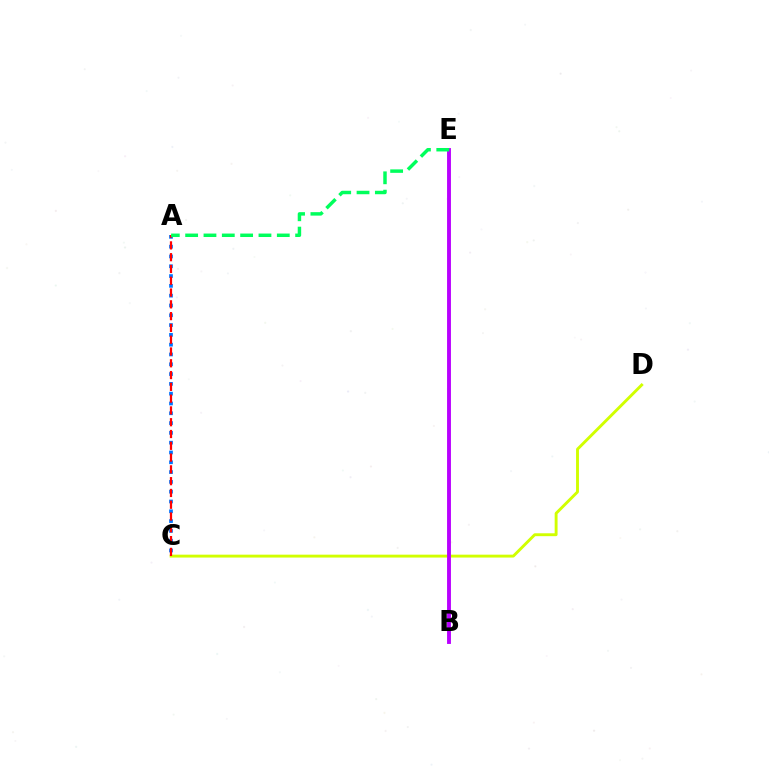{('C', 'D'): [{'color': '#d1ff00', 'line_style': 'solid', 'thickness': 2.08}], ('B', 'E'): [{'color': '#b900ff', 'line_style': 'solid', 'thickness': 2.8}], ('A', 'C'): [{'color': '#0074ff', 'line_style': 'dotted', 'thickness': 2.66}, {'color': '#ff0000', 'line_style': 'dashed', 'thickness': 1.6}], ('A', 'E'): [{'color': '#00ff5c', 'line_style': 'dashed', 'thickness': 2.49}]}